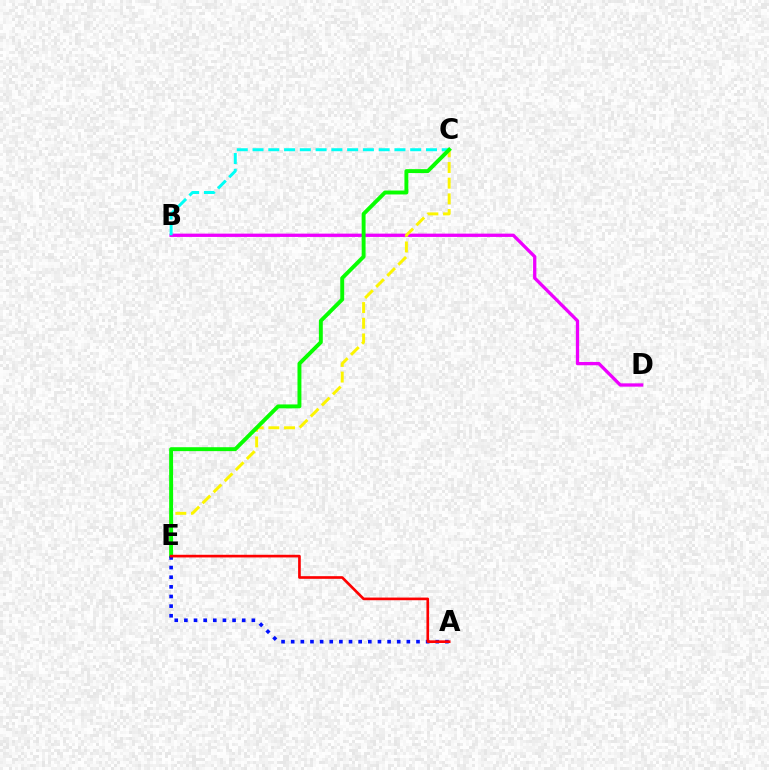{('B', 'D'): [{'color': '#ee00ff', 'line_style': 'solid', 'thickness': 2.37}], ('B', 'C'): [{'color': '#00fff6', 'line_style': 'dashed', 'thickness': 2.14}], ('C', 'E'): [{'color': '#fcf500', 'line_style': 'dashed', 'thickness': 2.13}, {'color': '#08ff00', 'line_style': 'solid', 'thickness': 2.82}], ('A', 'E'): [{'color': '#0010ff', 'line_style': 'dotted', 'thickness': 2.62}, {'color': '#ff0000', 'line_style': 'solid', 'thickness': 1.91}]}